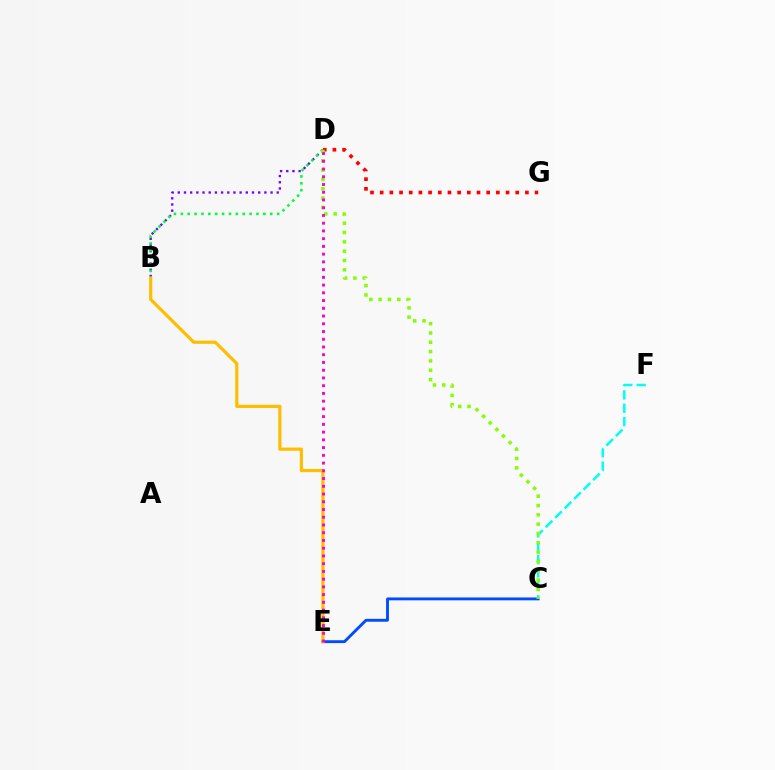{('C', 'F'): [{'color': '#00fff6', 'line_style': 'dashed', 'thickness': 1.82}], ('B', 'D'): [{'color': '#7200ff', 'line_style': 'dotted', 'thickness': 1.68}, {'color': '#00ff39', 'line_style': 'dotted', 'thickness': 1.87}], ('C', 'E'): [{'color': '#004bff', 'line_style': 'solid', 'thickness': 2.07}], ('D', 'G'): [{'color': '#ff0000', 'line_style': 'dotted', 'thickness': 2.63}], ('C', 'D'): [{'color': '#84ff00', 'line_style': 'dotted', 'thickness': 2.53}], ('B', 'E'): [{'color': '#ffbd00', 'line_style': 'solid', 'thickness': 2.29}], ('D', 'E'): [{'color': '#ff00cf', 'line_style': 'dotted', 'thickness': 2.1}]}